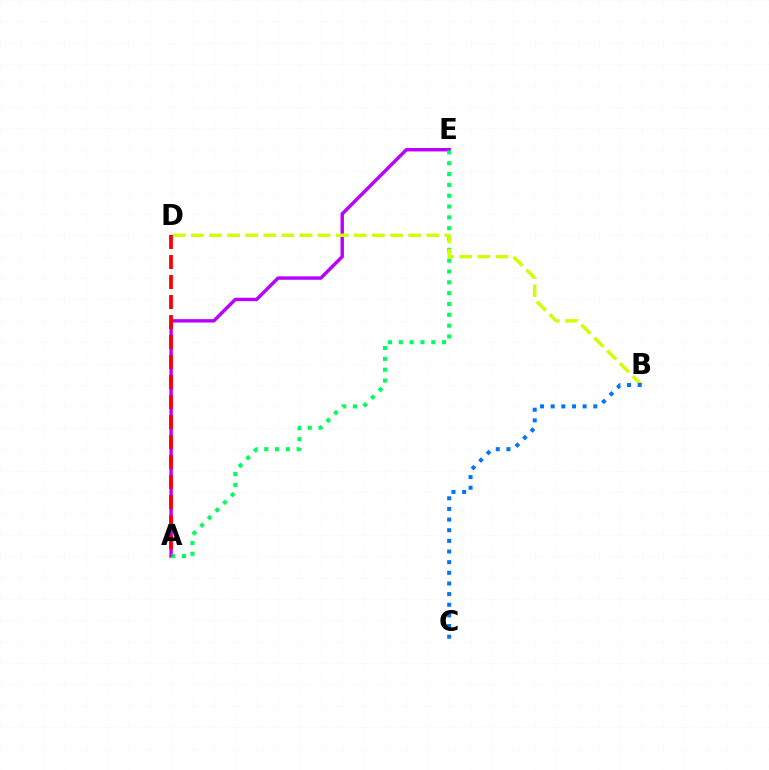{('A', 'E'): [{'color': '#b900ff', 'line_style': 'solid', 'thickness': 2.46}, {'color': '#00ff5c', 'line_style': 'dotted', 'thickness': 2.94}], ('B', 'D'): [{'color': '#d1ff00', 'line_style': 'dashed', 'thickness': 2.46}], ('A', 'D'): [{'color': '#ff0000', 'line_style': 'dashed', 'thickness': 2.72}], ('B', 'C'): [{'color': '#0074ff', 'line_style': 'dotted', 'thickness': 2.89}]}